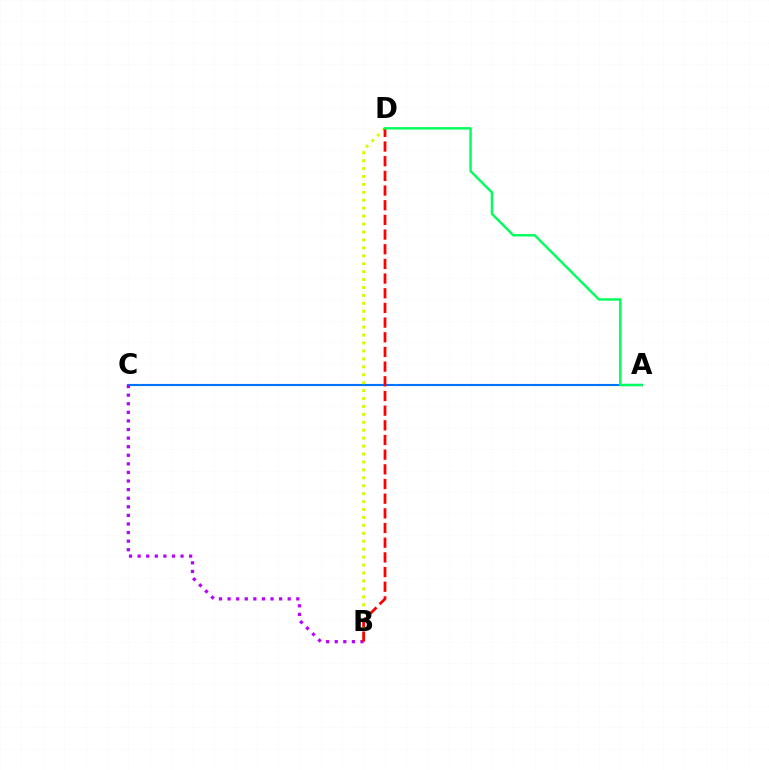{('A', 'C'): [{'color': '#0074ff', 'line_style': 'solid', 'thickness': 1.52}], ('B', 'D'): [{'color': '#d1ff00', 'line_style': 'dotted', 'thickness': 2.15}, {'color': '#ff0000', 'line_style': 'dashed', 'thickness': 1.99}], ('B', 'C'): [{'color': '#b900ff', 'line_style': 'dotted', 'thickness': 2.33}], ('A', 'D'): [{'color': '#00ff5c', 'line_style': 'solid', 'thickness': 1.75}]}